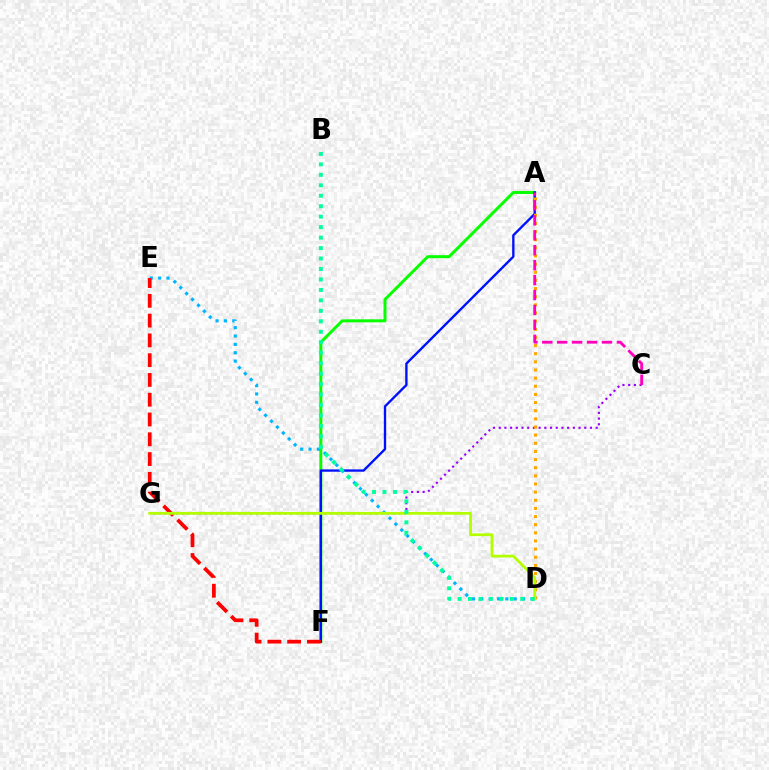{('A', 'F'): [{'color': '#08ff00', 'line_style': 'solid', 'thickness': 2.15}, {'color': '#0010ff', 'line_style': 'solid', 'thickness': 1.7}], ('C', 'G'): [{'color': '#9b00ff', 'line_style': 'dotted', 'thickness': 1.55}], ('D', 'E'): [{'color': '#00b5ff', 'line_style': 'dotted', 'thickness': 2.27}], ('A', 'D'): [{'color': '#ffa500', 'line_style': 'dotted', 'thickness': 2.21}], ('A', 'C'): [{'color': '#ff00bd', 'line_style': 'dashed', 'thickness': 2.03}], ('E', 'F'): [{'color': '#ff0000', 'line_style': 'dashed', 'thickness': 2.69}], ('D', 'G'): [{'color': '#b3ff00', 'line_style': 'solid', 'thickness': 2.01}], ('B', 'D'): [{'color': '#00ff9d', 'line_style': 'dotted', 'thickness': 2.84}]}